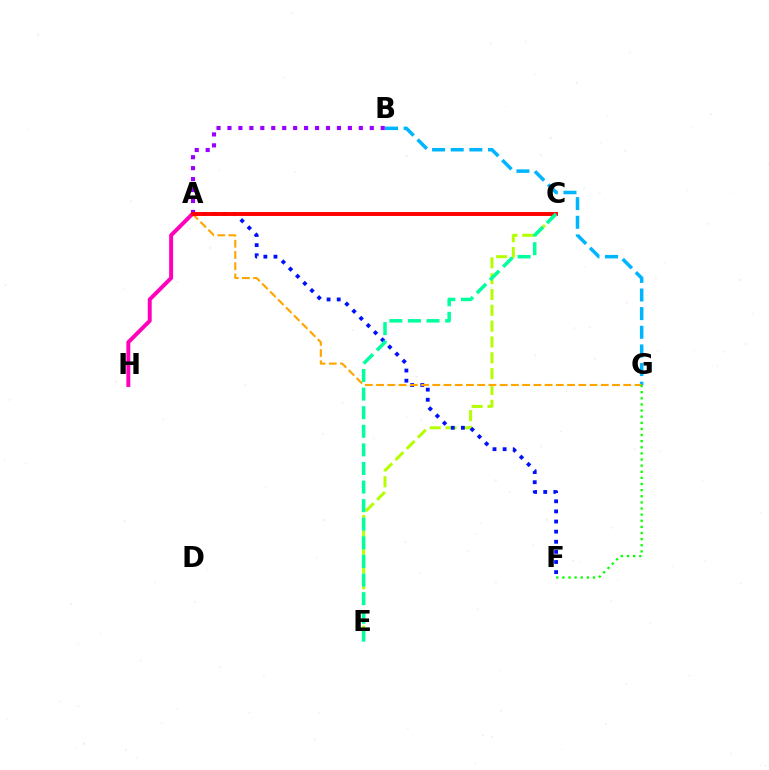{('A', 'H'): [{'color': '#ff00bd', 'line_style': 'solid', 'thickness': 2.84}], ('B', 'G'): [{'color': '#00b5ff', 'line_style': 'dashed', 'thickness': 2.53}], ('C', 'E'): [{'color': '#b3ff00', 'line_style': 'dashed', 'thickness': 2.15}, {'color': '#00ff9d', 'line_style': 'dashed', 'thickness': 2.53}], ('A', 'B'): [{'color': '#9b00ff', 'line_style': 'dotted', 'thickness': 2.97}], ('A', 'F'): [{'color': '#0010ff', 'line_style': 'dotted', 'thickness': 2.75}], ('A', 'G'): [{'color': '#ffa500', 'line_style': 'dashed', 'thickness': 1.53}], ('F', 'G'): [{'color': '#08ff00', 'line_style': 'dotted', 'thickness': 1.66}], ('A', 'C'): [{'color': '#ff0000', 'line_style': 'solid', 'thickness': 2.82}]}